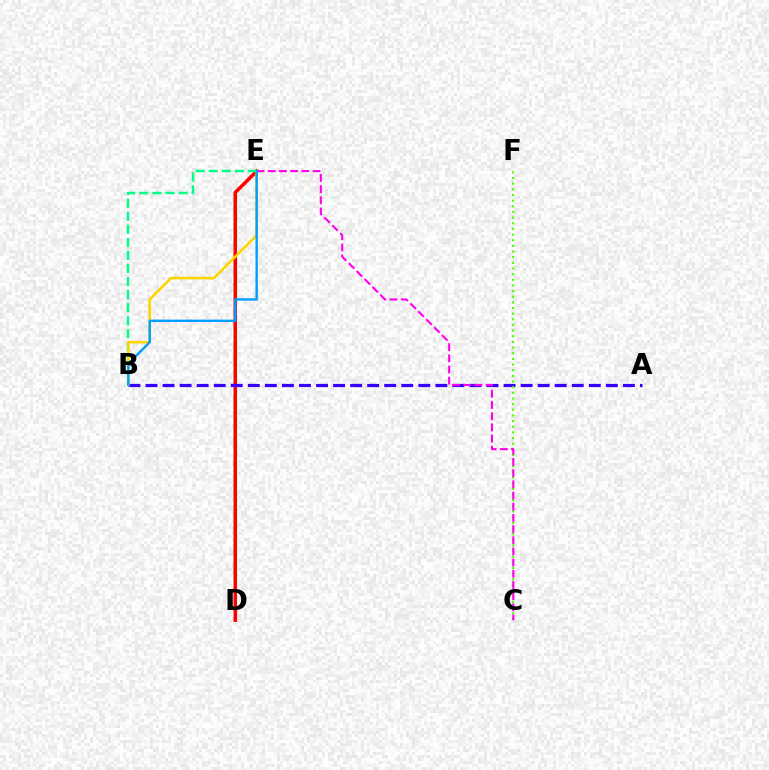{('D', 'E'): [{'color': '#ff0000', 'line_style': 'solid', 'thickness': 2.54}], ('A', 'B'): [{'color': '#3700ff', 'line_style': 'dashed', 'thickness': 2.32}], ('B', 'E'): [{'color': '#00ff86', 'line_style': 'dashed', 'thickness': 1.77}, {'color': '#ffd500', 'line_style': 'solid', 'thickness': 1.89}, {'color': '#009eff', 'line_style': 'solid', 'thickness': 1.73}], ('C', 'F'): [{'color': '#4fff00', 'line_style': 'dotted', 'thickness': 1.54}], ('C', 'E'): [{'color': '#ff00ed', 'line_style': 'dashed', 'thickness': 1.52}]}